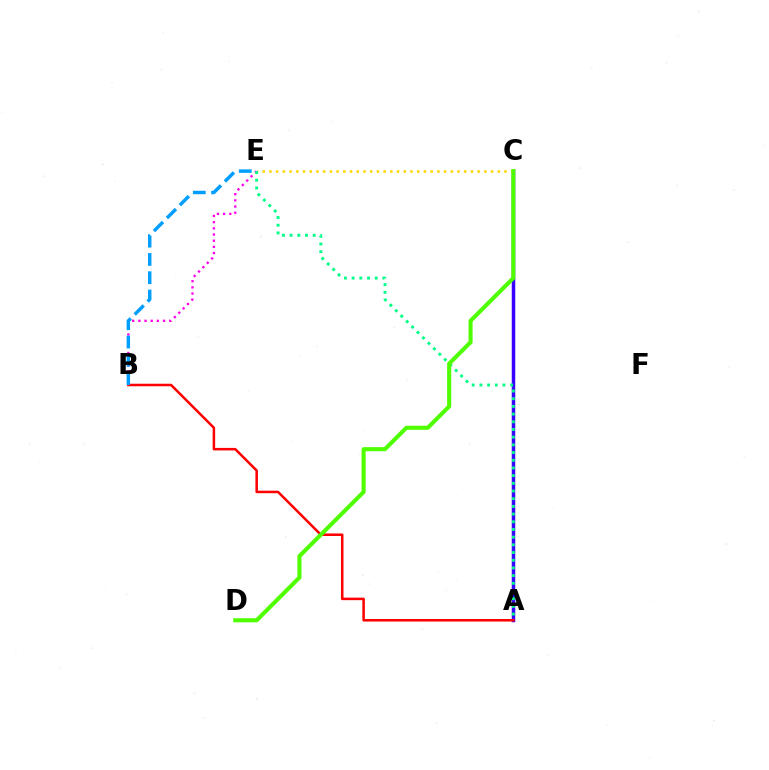{('B', 'E'): [{'color': '#ff00ed', 'line_style': 'dotted', 'thickness': 1.68}, {'color': '#009eff', 'line_style': 'dashed', 'thickness': 2.48}], ('A', 'C'): [{'color': '#3700ff', 'line_style': 'solid', 'thickness': 2.51}], ('A', 'B'): [{'color': '#ff0000', 'line_style': 'solid', 'thickness': 1.82}], ('C', 'E'): [{'color': '#ffd500', 'line_style': 'dotted', 'thickness': 1.82}], ('A', 'E'): [{'color': '#00ff86', 'line_style': 'dotted', 'thickness': 2.09}], ('C', 'D'): [{'color': '#4fff00', 'line_style': 'solid', 'thickness': 2.94}]}